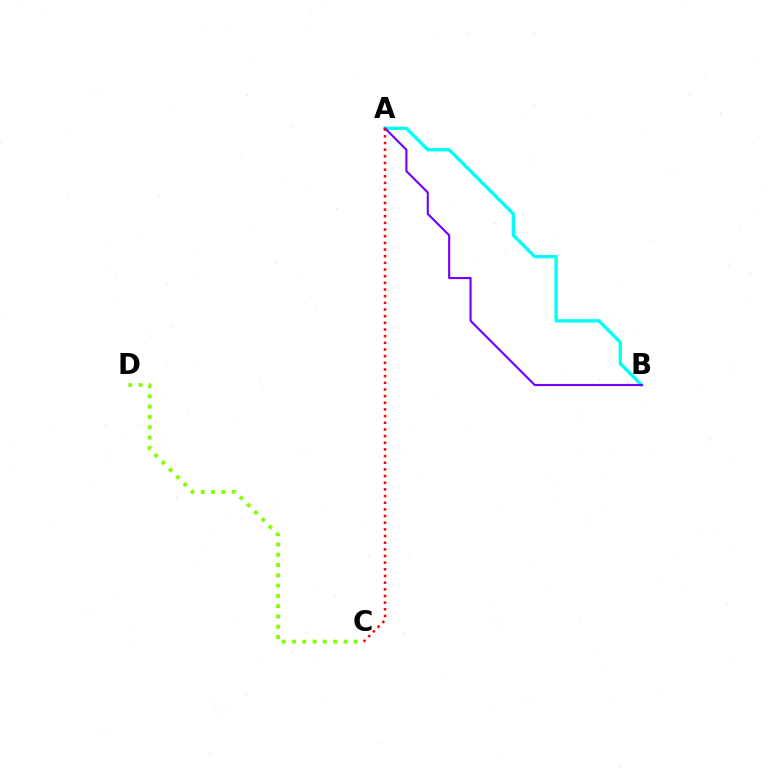{('A', 'B'): [{'color': '#00fff6', 'line_style': 'solid', 'thickness': 2.4}, {'color': '#7200ff', 'line_style': 'solid', 'thickness': 1.53}], ('C', 'D'): [{'color': '#84ff00', 'line_style': 'dotted', 'thickness': 2.79}], ('A', 'C'): [{'color': '#ff0000', 'line_style': 'dotted', 'thickness': 1.81}]}